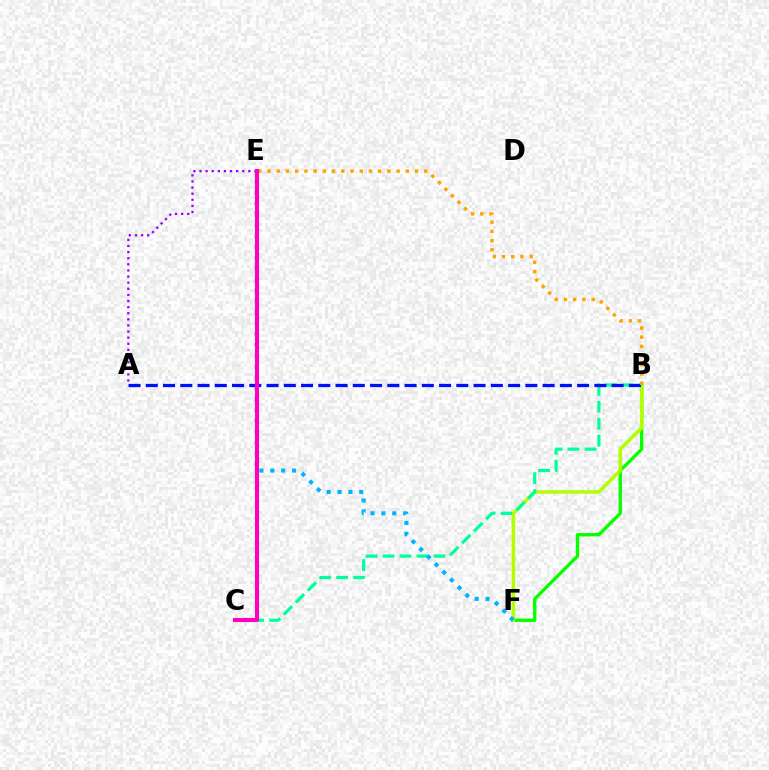{('B', 'F'): [{'color': '#08ff00', 'line_style': 'solid', 'thickness': 2.42}, {'color': '#b3ff00', 'line_style': 'solid', 'thickness': 2.53}], ('A', 'E'): [{'color': '#9b00ff', 'line_style': 'dotted', 'thickness': 1.66}], ('B', 'C'): [{'color': '#00ff9d', 'line_style': 'dashed', 'thickness': 2.3}], ('A', 'B'): [{'color': '#0010ff', 'line_style': 'dashed', 'thickness': 2.34}], ('B', 'E'): [{'color': '#ffa500', 'line_style': 'dotted', 'thickness': 2.5}], ('C', 'E'): [{'color': '#ff0000', 'line_style': 'dotted', 'thickness': 1.58}, {'color': '#ff00bd', 'line_style': 'solid', 'thickness': 2.93}], ('E', 'F'): [{'color': '#00b5ff', 'line_style': 'dotted', 'thickness': 2.95}]}